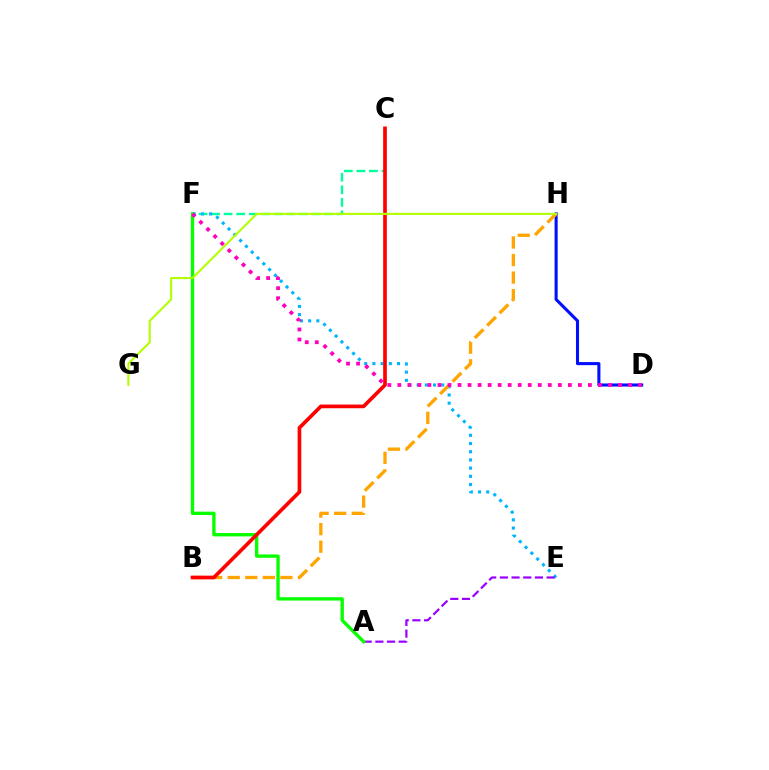{('C', 'F'): [{'color': '#00ff9d', 'line_style': 'dashed', 'thickness': 1.71}], ('D', 'H'): [{'color': '#0010ff', 'line_style': 'solid', 'thickness': 2.21}], ('E', 'F'): [{'color': '#00b5ff', 'line_style': 'dotted', 'thickness': 2.23}], ('A', 'E'): [{'color': '#9b00ff', 'line_style': 'dashed', 'thickness': 1.59}], ('B', 'H'): [{'color': '#ffa500', 'line_style': 'dashed', 'thickness': 2.39}], ('A', 'F'): [{'color': '#08ff00', 'line_style': 'solid', 'thickness': 2.41}], ('B', 'C'): [{'color': '#ff0000', 'line_style': 'solid', 'thickness': 2.64}], ('G', 'H'): [{'color': '#b3ff00', 'line_style': 'solid', 'thickness': 1.51}], ('D', 'F'): [{'color': '#ff00bd', 'line_style': 'dotted', 'thickness': 2.73}]}